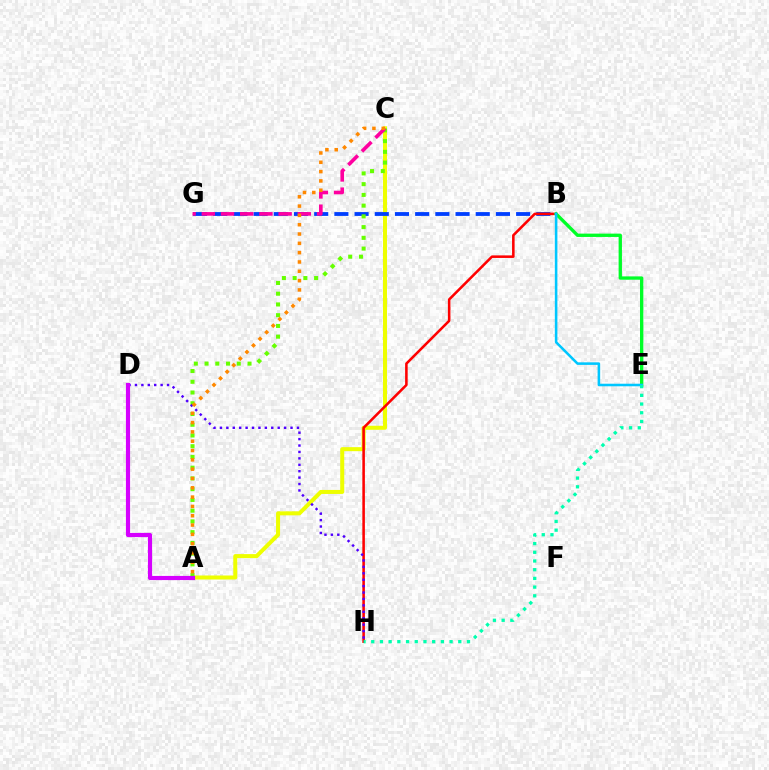{('A', 'C'): [{'color': '#eeff00', 'line_style': 'solid', 'thickness': 2.89}, {'color': '#66ff00', 'line_style': 'dotted', 'thickness': 2.92}, {'color': '#ff8800', 'line_style': 'dotted', 'thickness': 2.53}], ('B', 'G'): [{'color': '#003fff', 'line_style': 'dashed', 'thickness': 2.74}], ('C', 'G'): [{'color': '#ff00a0', 'line_style': 'dashed', 'thickness': 2.61}], ('B', 'H'): [{'color': '#ff0000', 'line_style': 'solid', 'thickness': 1.84}], ('D', 'H'): [{'color': '#4f00ff', 'line_style': 'dotted', 'thickness': 1.74}], ('B', 'E'): [{'color': '#00ff27', 'line_style': 'solid', 'thickness': 2.4}, {'color': '#00c7ff', 'line_style': 'solid', 'thickness': 1.84}], ('A', 'D'): [{'color': '#d600ff', 'line_style': 'solid', 'thickness': 2.99}], ('E', 'H'): [{'color': '#00ffaf', 'line_style': 'dotted', 'thickness': 2.36}]}